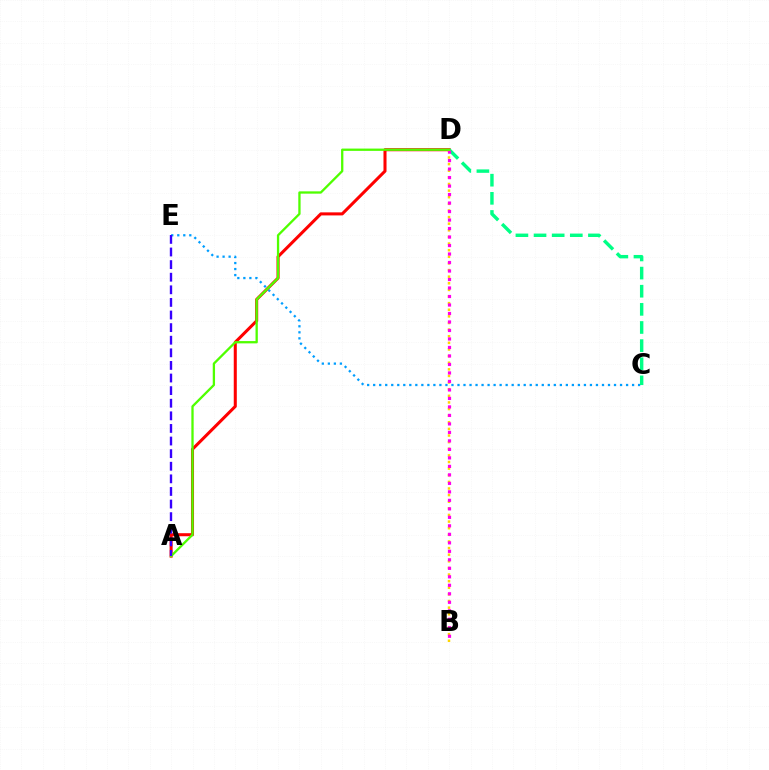{('A', 'D'): [{'color': '#ff0000', 'line_style': 'solid', 'thickness': 2.2}, {'color': '#4fff00', 'line_style': 'solid', 'thickness': 1.66}], ('C', 'E'): [{'color': '#009eff', 'line_style': 'dotted', 'thickness': 1.64}], ('C', 'D'): [{'color': '#00ff86', 'line_style': 'dashed', 'thickness': 2.46}], ('B', 'D'): [{'color': '#ffd500', 'line_style': 'dotted', 'thickness': 1.8}, {'color': '#ff00ed', 'line_style': 'dotted', 'thickness': 2.31}], ('A', 'E'): [{'color': '#3700ff', 'line_style': 'dashed', 'thickness': 1.71}]}